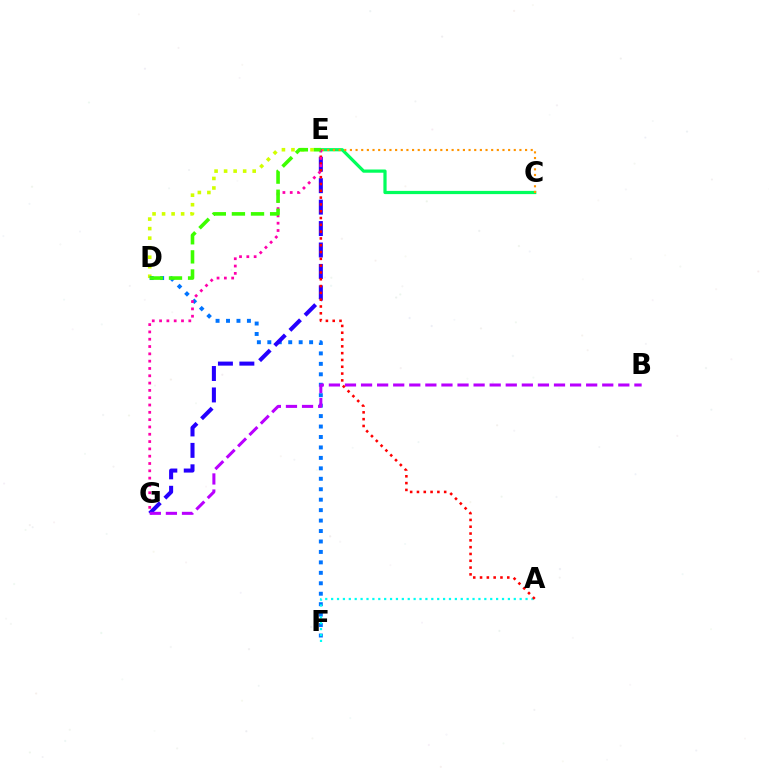{('D', 'E'): [{'color': '#d1ff00', 'line_style': 'dotted', 'thickness': 2.59}, {'color': '#3dff00', 'line_style': 'dashed', 'thickness': 2.59}], ('D', 'F'): [{'color': '#0074ff', 'line_style': 'dotted', 'thickness': 2.84}], ('C', 'E'): [{'color': '#00ff5c', 'line_style': 'solid', 'thickness': 2.31}, {'color': '#ff9400', 'line_style': 'dotted', 'thickness': 1.54}], ('A', 'F'): [{'color': '#00fff6', 'line_style': 'dotted', 'thickness': 1.6}], ('E', 'G'): [{'color': '#2500ff', 'line_style': 'dashed', 'thickness': 2.91}, {'color': '#ff00ac', 'line_style': 'dotted', 'thickness': 1.99}], ('B', 'G'): [{'color': '#b900ff', 'line_style': 'dashed', 'thickness': 2.18}], ('A', 'E'): [{'color': '#ff0000', 'line_style': 'dotted', 'thickness': 1.85}]}